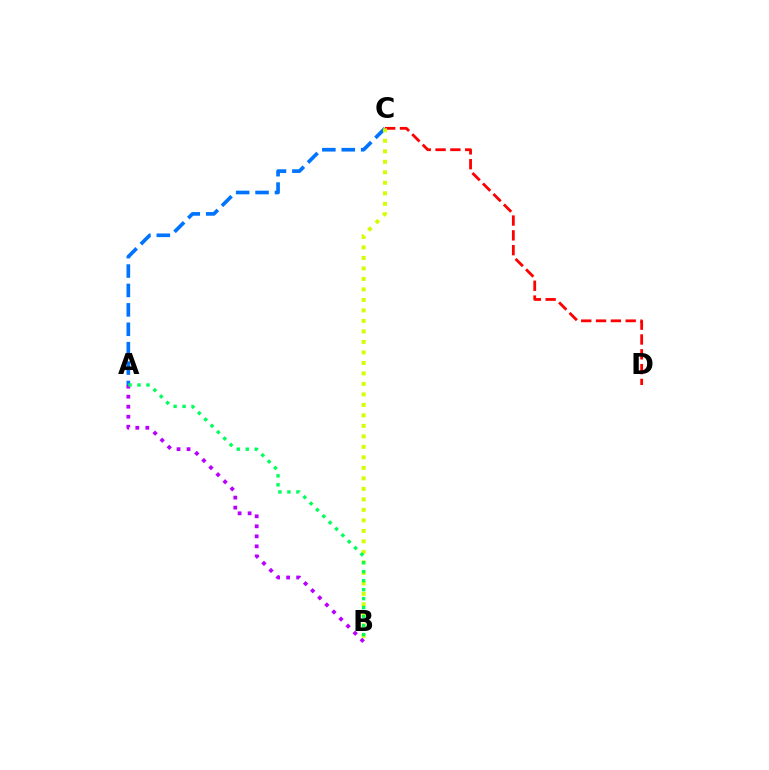{('A', 'C'): [{'color': '#0074ff', 'line_style': 'dashed', 'thickness': 2.64}], ('C', 'D'): [{'color': '#ff0000', 'line_style': 'dashed', 'thickness': 2.01}], ('A', 'B'): [{'color': '#b900ff', 'line_style': 'dotted', 'thickness': 2.72}, {'color': '#00ff5c', 'line_style': 'dotted', 'thickness': 2.44}], ('B', 'C'): [{'color': '#d1ff00', 'line_style': 'dotted', 'thickness': 2.85}]}